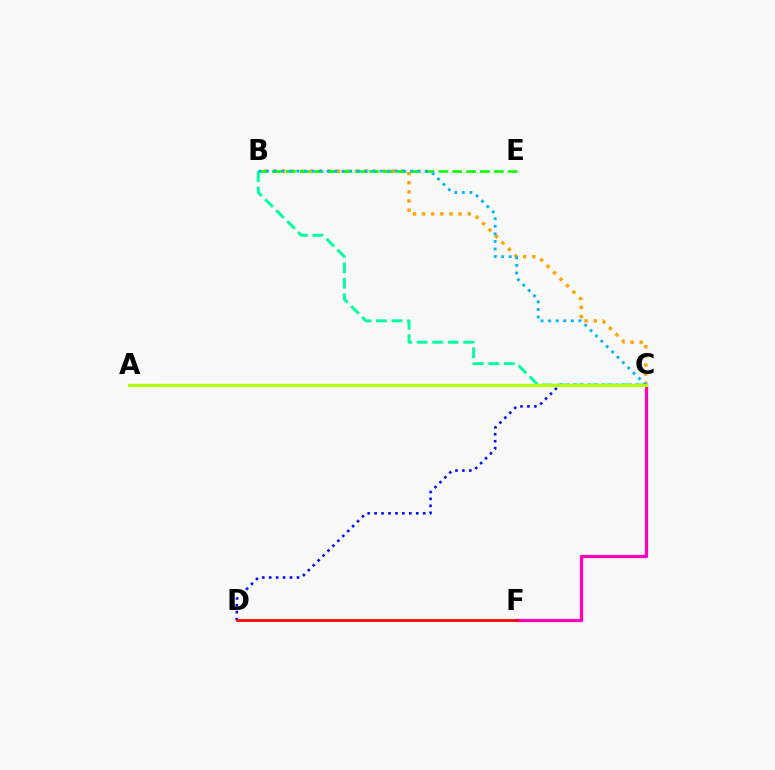{('A', 'C'): [{'color': '#9b00ff', 'line_style': 'dotted', 'thickness': 1.94}, {'color': '#b3ff00', 'line_style': 'solid', 'thickness': 2.32}], ('B', 'C'): [{'color': '#ffa500', 'line_style': 'dotted', 'thickness': 2.48}, {'color': '#00ff9d', 'line_style': 'dashed', 'thickness': 2.11}, {'color': '#00b5ff', 'line_style': 'dotted', 'thickness': 2.06}], ('C', 'D'): [{'color': '#0010ff', 'line_style': 'dotted', 'thickness': 1.89}], ('C', 'F'): [{'color': '#ff00bd', 'line_style': 'solid', 'thickness': 2.32}], ('B', 'E'): [{'color': '#08ff00', 'line_style': 'dashed', 'thickness': 1.88}], ('D', 'F'): [{'color': '#ff0000', 'line_style': 'solid', 'thickness': 1.95}]}